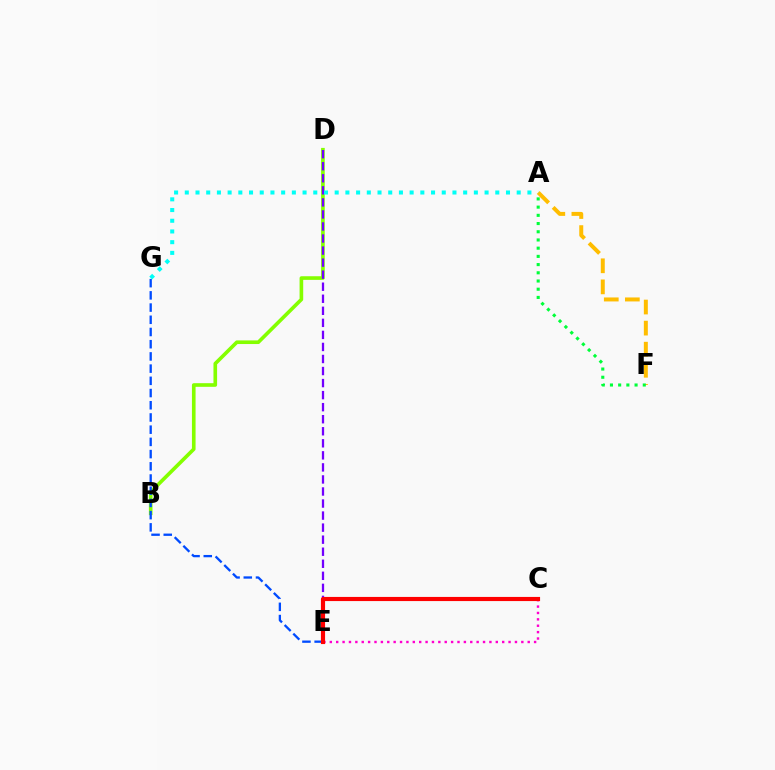{('C', 'E'): [{'color': '#ff00cf', 'line_style': 'dotted', 'thickness': 1.73}, {'color': '#ff0000', 'line_style': 'solid', 'thickness': 2.98}], ('B', 'D'): [{'color': '#84ff00', 'line_style': 'solid', 'thickness': 2.62}], ('E', 'G'): [{'color': '#004bff', 'line_style': 'dashed', 'thickness': 1.66}], ('A', 'F'): [{'color': '#ffbd00', 'line_style': 'dashed', 'thickness': 2.86}, {'color': '#00ff39', 'line_style': 'dotted', 'thickness': 2.23}], ('D', 'E'): [{'color': '#7200ff', 'line_style': 'dashed', 'thickness': 1.64}], ('A', 'G'): [{'color': '#00fff6', 'line_style': 'dotted', 'thickness': 2.91}]}